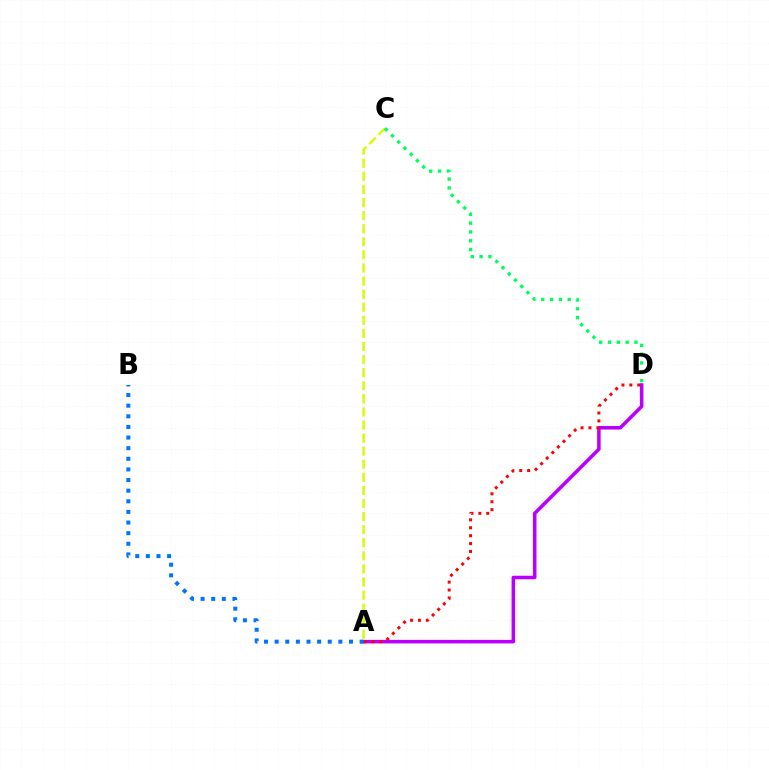{('A', 'D'): [{'color': '#b900ff', 'line_style': 'solid', 'thickness': 2.55}, {'color': '#ff0000', 'line_style': 'dotted', 'thickness': 2.15}], ('A', 'C'): [{'color': '#d1ff00', 'line_style': 'dashed', 'thickness': 1.78}], ('A', 'B'): [{'color': '#0074ff', 'line_style': 'dotted', 'thickness': 2.89}], ('C', 'D'): [{'color': '#00ff5c', 'line_style': 'dotted', 'thickness': 2.4}]}